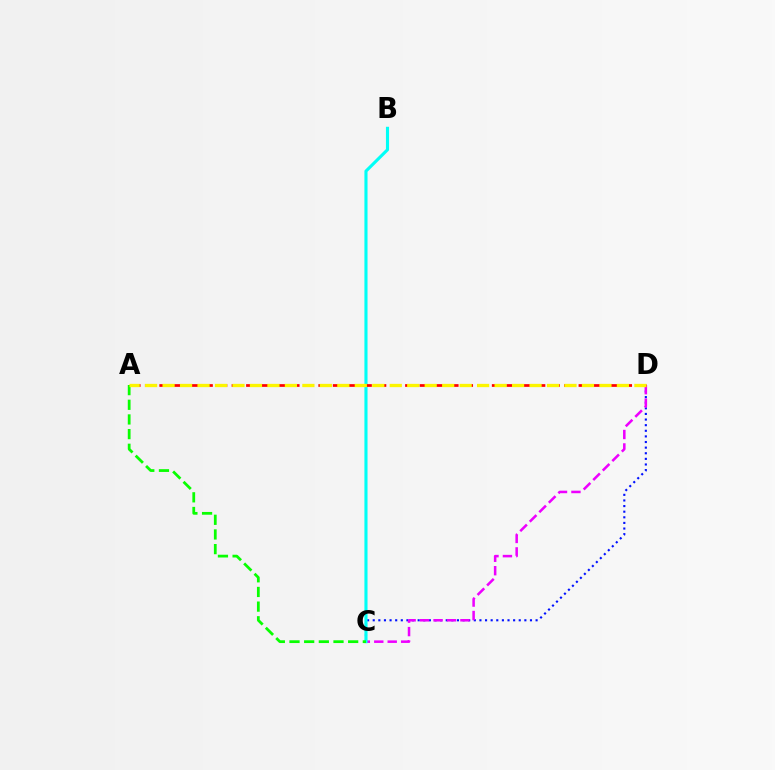{('C', 'D'): [{'color': '#0010ff', 'line_style': 'dotted', 'thickness': 1.53}, {'color': '#ee00ff', 'line_style': 'dashed', 'thickness': 1.83}], ('B', 'C'): [{'color': '#00fff6', 'line_style': 'solid', 'thickness': 2.24}], ('A', 'C'): [{'color': '#08ff00', 'line_style': 'dashed', 'thickness': 1.99}], ('A', 'D'): [{'color': '#ff0000', 'line_style': 'dashed', 'thickness': 1.96}, {'color': '#fcf500', 'line_style': 'dashed', 'thickness': 2.37}]}